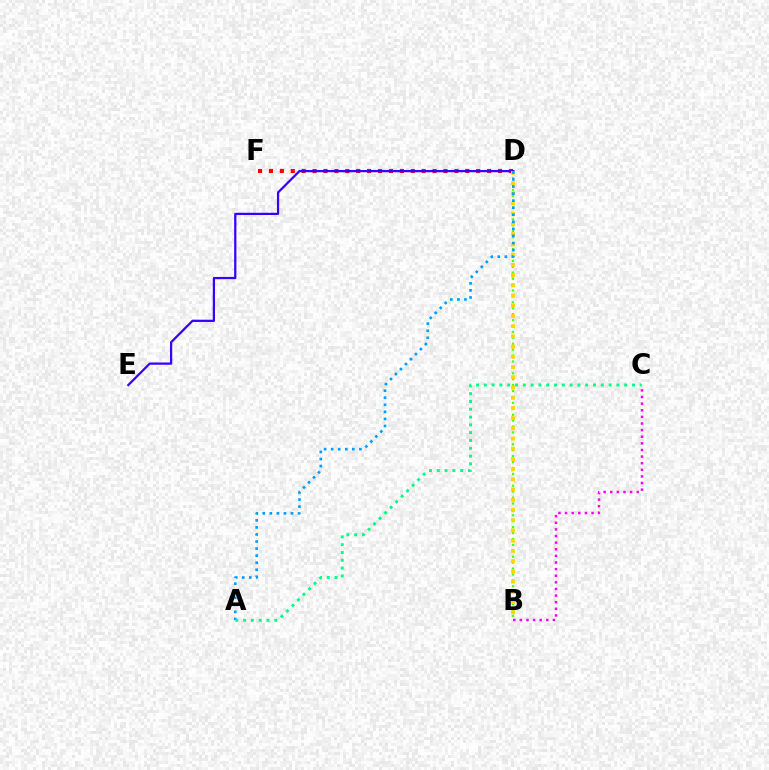{('D', 'F'): [{'color': '#ff0000', 'line_style': 'dotted', 'thickness': 2.96}], ('B', 'D'): [{'color': '#4fff00', 'line_style': 'dotted', 'thickness': 1.61}, {'color': '#ffd500', 'line_style': 'dotted', 'thickness': 2.78}], ('D', 'E'): [{'color': '#3700ff', 'line_style': 'solid', 'thickness': 1.61}], ('A', 'D'): [{'color': '#009eff', 'line_style': 'dotted', 'thickness': 1.92}], ('B', 'C'): [{'color': '#ff00ed', 'line_style': 'dotted', 'thickness': 1.8}], ('A', 'C'): [{'color': '#00ff86', 'line_style': 'dotted', 'thickness': 2.12}]}